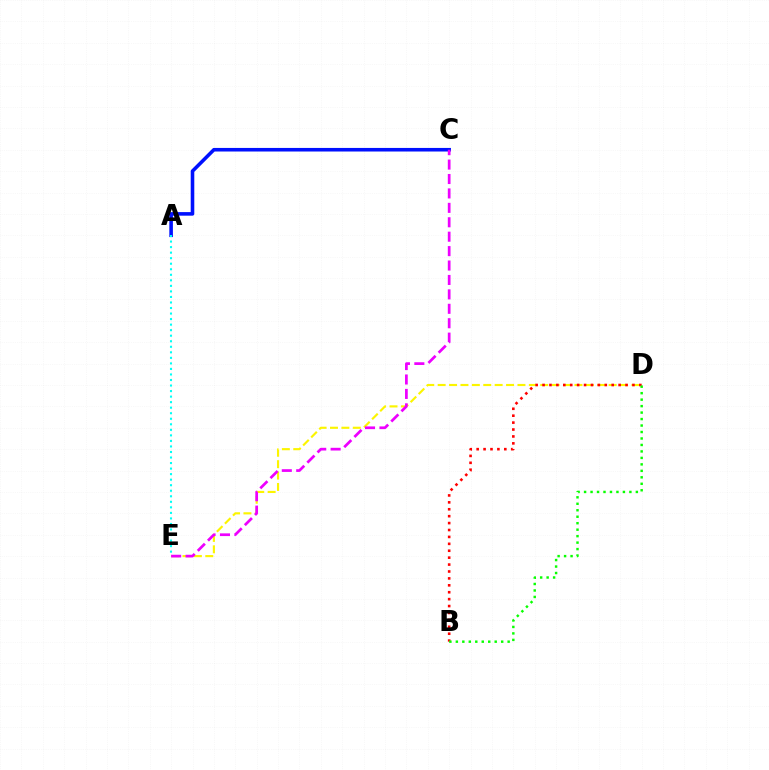{('D', 'E'): [{'color': '#fcf500', 'line_style': 'dashed', 'thickness': 1.55}], ('B', 'D'): [{'color': '#ff0000', 'line_style': 'dotted', 'thickness': 1.88}, {'color': '#08ff00', 'line_style': 'dotted', 'thickness': 1.76}], ('A', 'C'): [{'color': '#0010ff', 'line_style': 'solid', 'thickness': 2.58}], ('C', 'E'): [{'color': '#ee00ff', 'line_style': 'dashed', 'thickness': 1.96}], ('A', 'E'): [{'color': '#00fff6', 'line_style': 'dotted', 'thickness': 1.5}]}